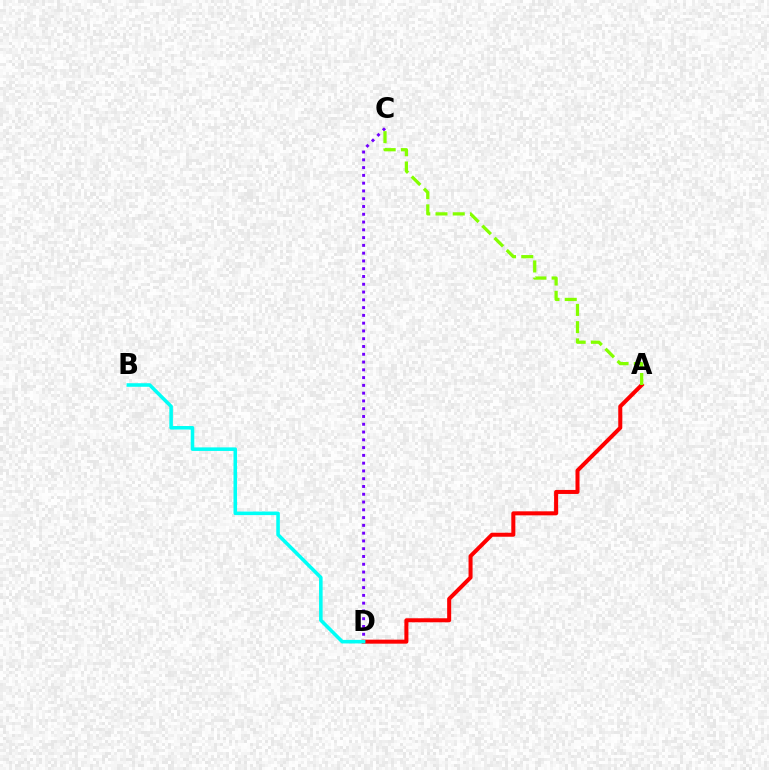{('A', 'D'): [{'color': '#ff0000', 'line_style': 'solid', 'thickness': 2.9}], ('C', 'D'): [{'color': '#7200ff', 'line_style': 'dotted', 'thickness': 2.11}], ('A', 'C'): [{'color': '#84ff00', 'line_style': 'dashed', 'thickness': 2.34}], ('B', 'D'): [{'color': '#00fff6', 'line_style': 'solid', 'thickness': 2.56}]}